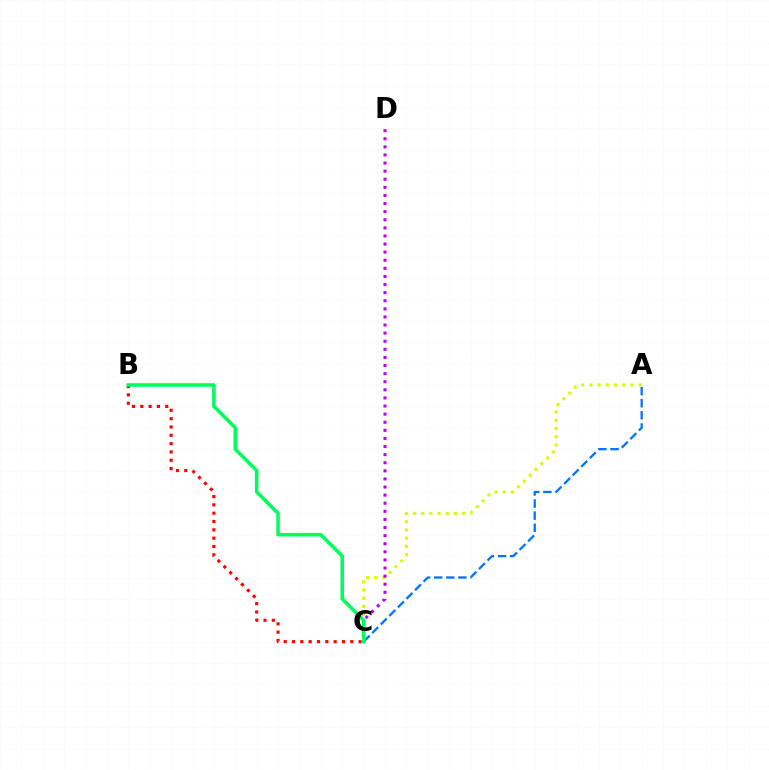{('A', 'C'): [{'color': '#0074ff', 'line_style': 'dashed', 'thickness': 1.65}, {'color': '#d1ff00', 'line_style': 'dotted', 'thickness': 2.23}], ('C', 'D'): [{'color': '#b900ff', 'line_style': 'dotted', 'thickness': 2.2}], ('B', 'C'): [{'color': '#ff0000', 'line_style': 'dotted', 'thickness': 2.26}, {'color': '#00ff5c', 'line_style': 'solid', 'thickness': 2.55}]}